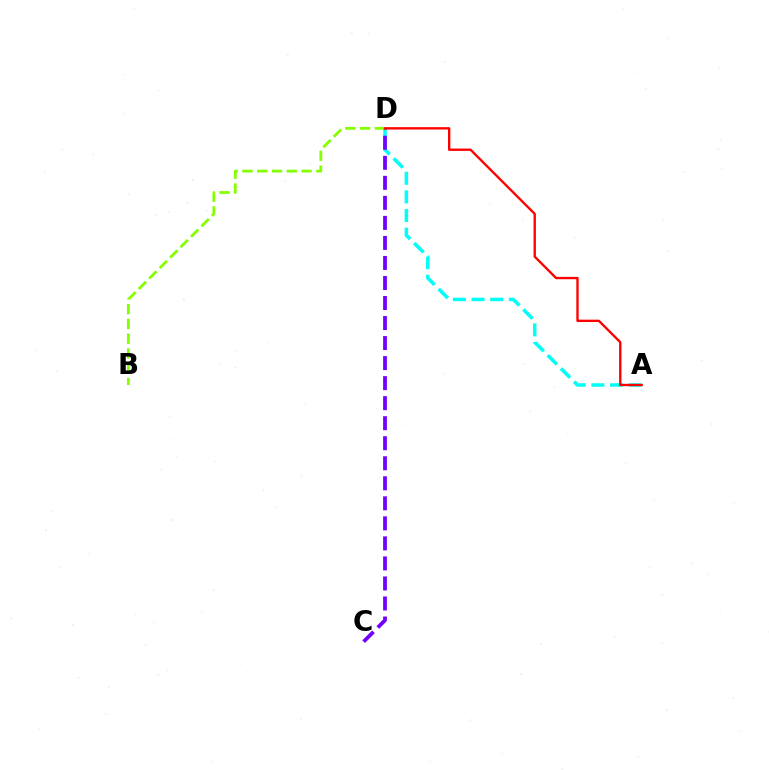{('A', 'D'): [{'color': '#00fff6', 'line_style': 'dashed', 'thickness': 2.53}, {'color': '#ff0000', 'line_style': 'solid', 'thickness': 1.7}], ('C', 'D'): [{'color': '#7200ff', 'line_style': 'dashed', 'thickness': 2.72}], ('B', 'D'): [{'color': '#84ff00', 'line_style': 'dashed', 'thickness': 2.01}]}